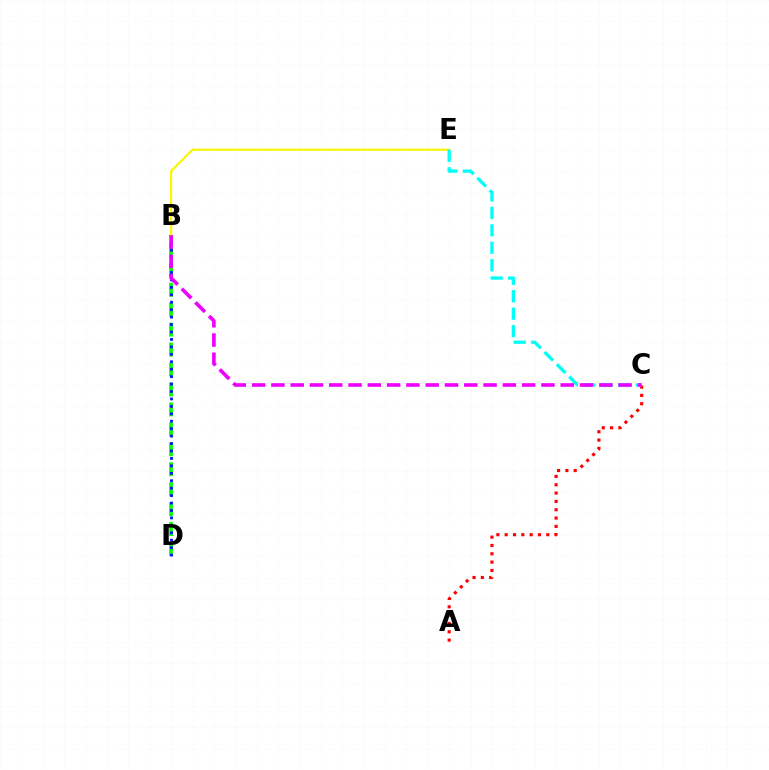{('B', 'D'): [{'color': '#08ff00', 'line_style': 'dashed', 'thickness': 2.71}, {'color': '#0010ff', 'line_style': 'dotted', 'thickness': 2.02}], ('A', 'C'): [{'color': '#ff0000', 'line_style': 'dotted', 'thickness': 2.26}], ('B', 'E'): [{'color': '#fcf500', 'line_style': 'solid', 'thickness': 1.57}], ('C', 'E'): [{'color': '#00fff6', 'line_style': 'dashed', 'thickness': 2.37}], ('B', 'C'): [{'color': '#ee00ff', 'line_style': 'dashed', 'thickness': 2.62}]}